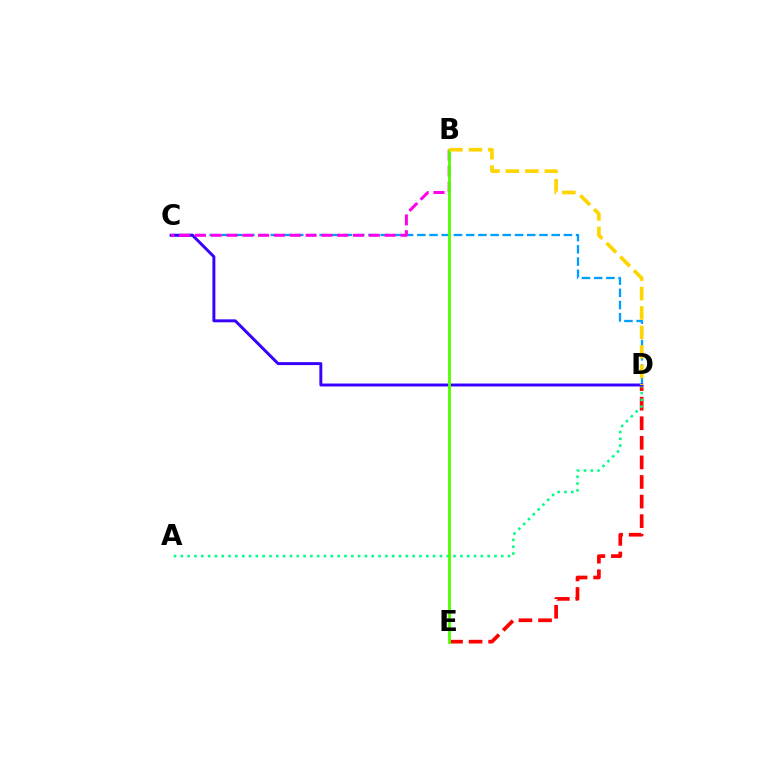{('D', 'E'): [{'color': '#ff0000', 'line_style': 'dashed', 'thickness': 2.66}], ('C', 'D'): [{'color': '#009eff', 'line_style': 'dashed', 'thickness': 1.66}, {'color': '#3700ff', 'line_style': 'solid', 'thickness': 2.12}], ('A', 'D'): [{'color': '#00ff86', 'line_style': 'dotted', 'thickness': 1.85}], ('B', 'C'): [{'color': '#ff00ed', 'line_style': 'dashed', 'thickness': 2.15}], ('B', 'E'): [{'color': '#4fff00', 'line_style': 'solid', 'thickness': 2.03}], ('B', 'D'): [{'color': '#ffd500', 'line_style': 'dashed', 'thickness': 2.64}]}